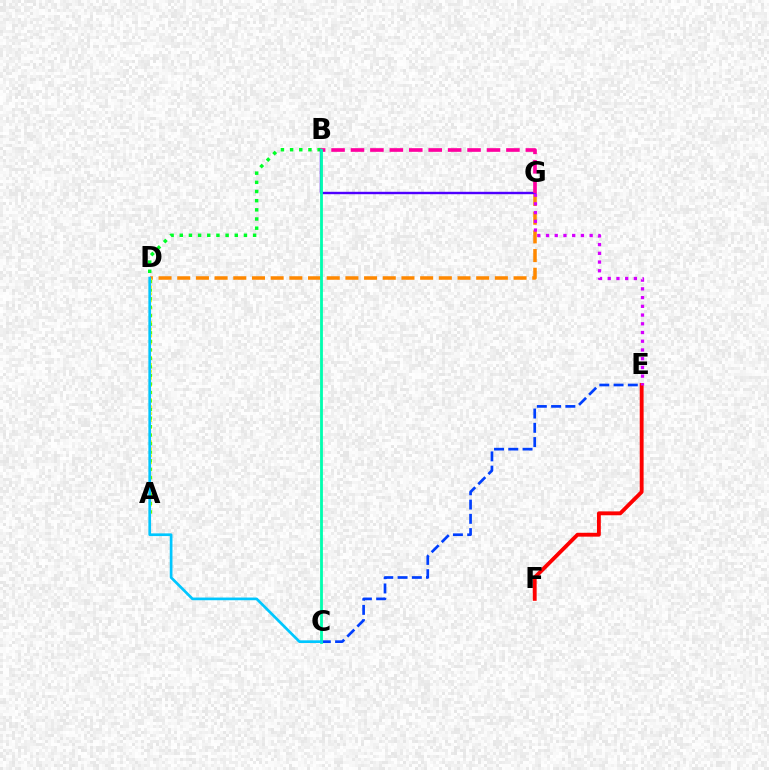{('D', 'G'): [{'color': '#ff8800', 'line_style': 'dashed', 'thickness': 2.54}], ('B', 'D'): [{'color': '#00ff27', 'line_style': 'dotted', 'thickness': 2.49}], ('A', 'D'): [{'color': '#eeff00', 'line_style': 'dotted', 'thickness': 1.91}, {'color': '#66ff00', 'line_style': 'dotted', 'thickness': 2.32}], ('B', 'G'): [{'color': '#4f00ff', 'line_style': 'solid', 'thickness': 1.73}, {'color': '#ff00a0', 'line_style': 'dashed', 'thickness': 2.64}], ('E', 'F'): [{'color': '#ff0000', 'line_style': 'solid', 'thickness': 2.78}], ('E', 'G'): [{'color': '#d600ff', 'line_style': 'dotted', 'thickness': 2.37}], ('C', 'E'): [{'color': '#003fff', 'line_style': 'dashed', 'thickness': 1.94}], ('B', 'C'): [{'color': '#00ffaf', 'line_style': 'solid', 'thickness': 2.02}], ('C', 'D'): [{'color': '#00c7ff', 'line_style': 'solid', 'thickness': 1.94}]}